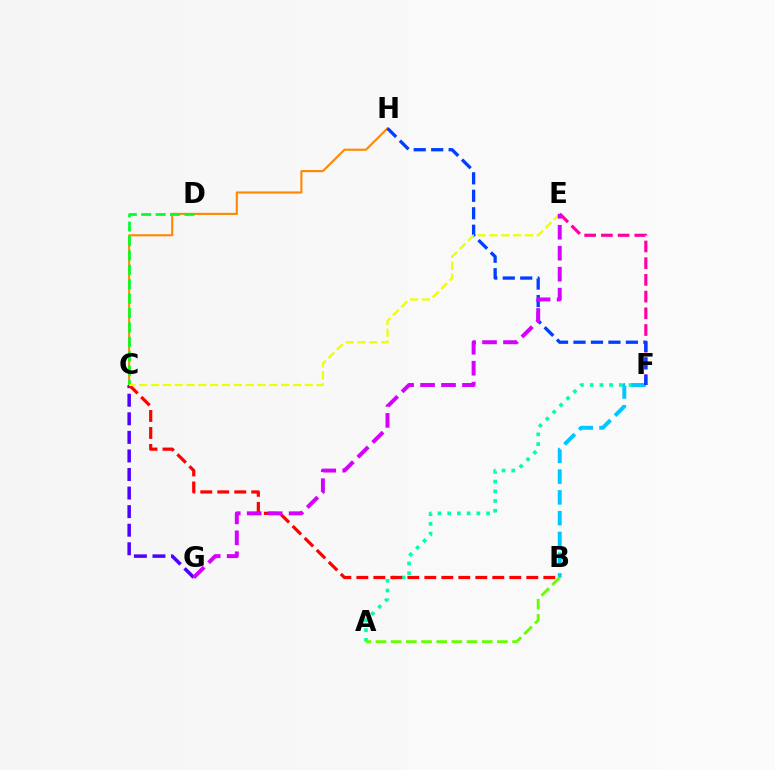{('C', 'H'): [{'color': '#ff8800', 'line_style': 'solid', 'thickness': 1.53}], ('A', 'F'): [{'color': '#00ffaf', 'line_style': 'dotted', 'thickness': 2.64}], ('C', 'D'): [{'color': '#00ff27', 'line_style': 'dashed', 'thickness': 1.96}], ('C', 'G'): [{'color': '#4f00ff', 'line_style': 'dashed', 'thickness': 2.52}], ('B', 'F'): [{'color': '#00c7ff', 'line_style': 'dashed', 'thickness': 2.82}], ('E', 'F'): [{'color': '#ff00a0', 'line_style': 'dashed', 'thickness': 2.27}], ('B', 'C'): [{'color': '#ff0000', 'line_style': 'dashed', 'thickness': 2.31}], ('F', 'H'): [{'color': '#003fff', 'line_style': 'dashed', 'thickness': 2.37}], ('A', 'B'): [{'color': '#66ff00', 'line_style': 'dashed', 'thickness': 2.06}], ('C', 'E'): [{'color': '#eeff00', 'line_style': 'dashed', 'thickness': 1.61}], ('E', 'G'): [{'color': '#d600ff', 'line_style': 'dashed', 'thickness': 2.85}]}